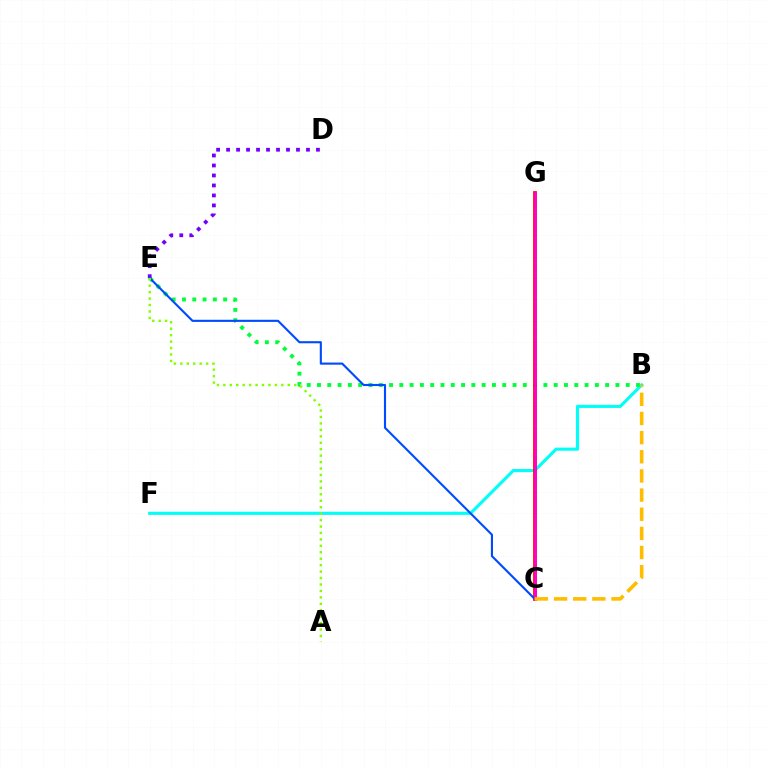{('B', 'F'): [{'color': '#00fff6', 'line_style': 'solid', 'thickness': 2.24}], ('B', 'E'): [{'color': '#00ff39', 'line_style': 'dotted', 'thickness': 2.8}], ('C', 'G'): [{'color': '#ff0000', 'line_style': 'solid', 'thickness': 2.68}, {'color': '#ff00cf', 'line_style': 'solid', 'thickness': 1.94}], ('D', 'E'): [{'color': '#7200ff', 'line_style': 'dotted', 'thickness': 2.71}], ('C', 'E'): [{'color': '#004bff', 'line_style': 'solid', 'thickness': 1.52}], ('A', 'E'): [{'color': '#84ff00', 'line_style': 'dotted', 'thickness': 1.75}], ('B', 'C'): [{'color': '#ffbd00', 'line_style': 'dashed', 'thickness': 2.6}]}